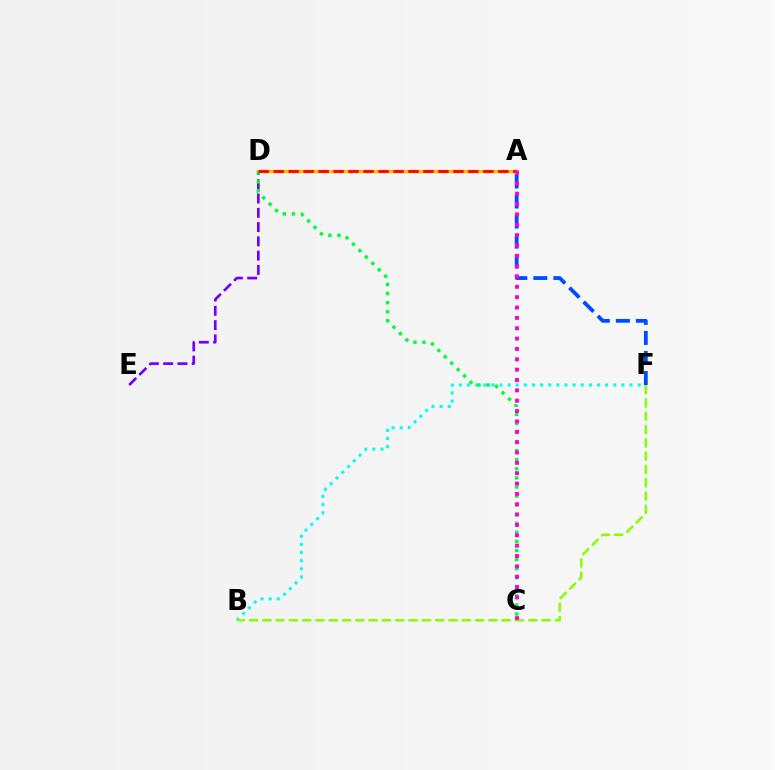{('D', 'E'): [{'color': '#7200ff', 'line_style': 'dashed', 'thickness': 1.94}], ('A', 'D'): [{'color': '#ffbd00', 'line_style': 'solid', 'thickness': 2.43}, {'color': '#ff0000', 'line_style': 'dashed', 'thickness': 2.03}], ('B', 'F'): [{'color': '#00fff6', 'line_style': 'dotted', 'thickness': 2.21}, {'color': '#84ff00', 'line_style': 'dashed', 'thickness': 1.81}], ('C', 'D'): [{'color': '#00ff39', 'line_style': 'dotted', 'thickness': 2.47}], ('A', 'F'): [{'color': '#004bff', 'line_style': 'dashed', 'thickness': 2.72}], ('A', 'C'): [{'color': '#ff00cf', 'line_style': 'dotted', 'thickness': 2.81}]}